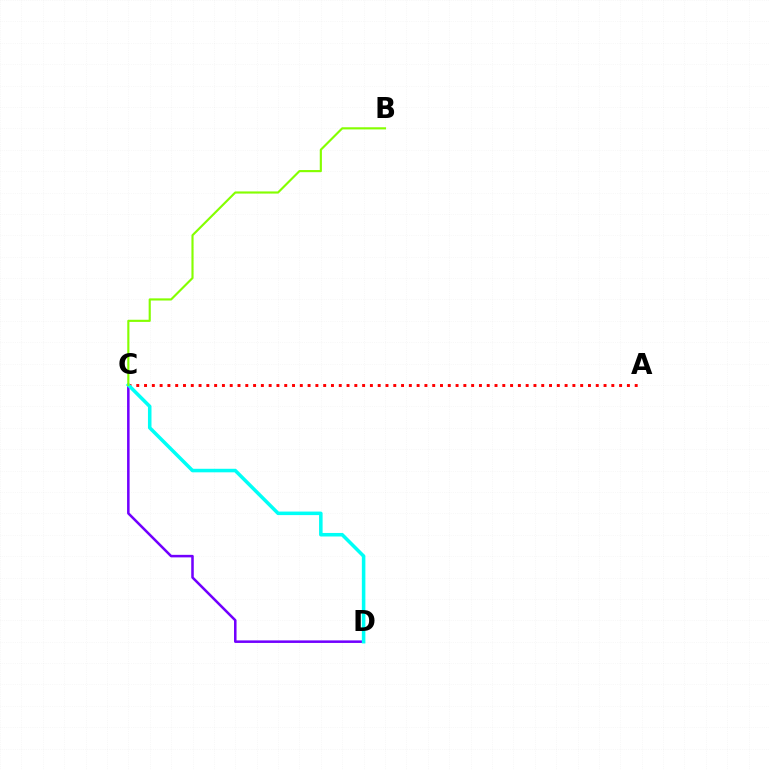{('A', 'C'): [{'color': '#ff0000', 'line_style': 'dotted', 'thickness': 2.12}], ('C', 'D'): [{'color': '#7200ff', 'line_style': 'solid', 'thickness': 1.82}, {'color': '#00fff6', 'line_style': 'solid', 'thickness': 2.55}], ('B', 'C'): [{'color': '#84ff00', 'line_style': 'solid', 'thickness': 1.54}]}